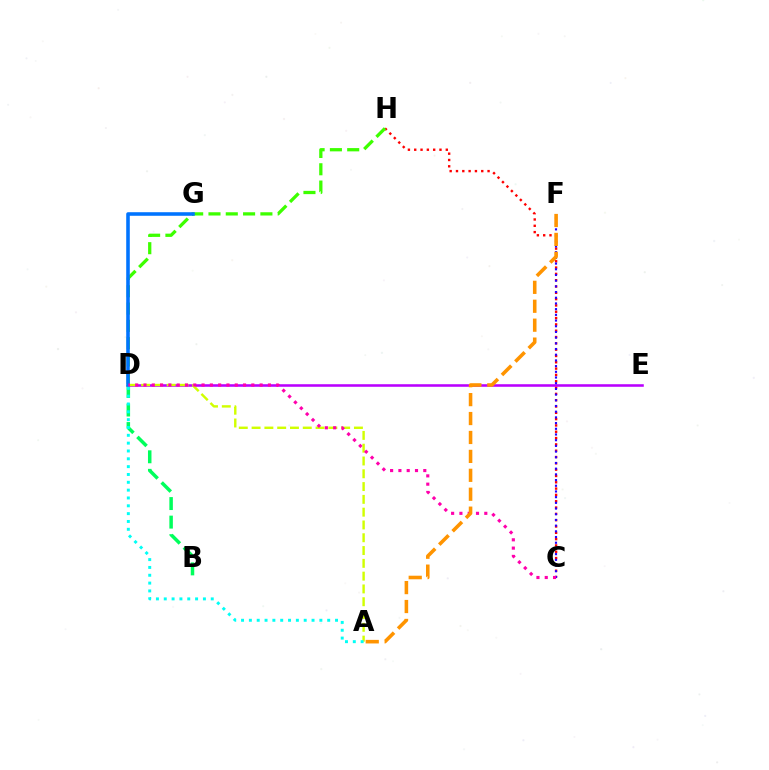{('B', 'D'): [{'color': '#00ff5c', 'line_style': 'dashed', 'thickness': 2.52}], ('C', 'H'): [{'color': '#ff0000', 'line_style': 'dotted', 'thickness': 1.72}], ('D', 'E'): [{'color': '#b900ff', 'line_style': 'solid', 'thickness': 1.84}], ('C', 'F'): [{'color': '#2500ff', 'line_style': 'dotted', 'thickness': 1.55}], ('D', 'H'): [{'color': '#3dff00', 'line_style': 'dashed', 'thickness': 2.35}], ('A', 'D'): [{'color': '#d1ff00', 'line_style': 'dashed', 'thickness': 1.74}, {'color': '#00fff6', 'line_style': 'dotted', 'thickness': 2.13}], ('D', 'G'): [{'color': '#0074ff', 'line_style': 'solid', 'thickness': 2.57}], ('C', 'D'): [{'color': '#ff00ac', 'line_style': 'dotted', 'thickness': 2.25}], ('A', 'F'): [{'color': '#ff9400', 'line_style': 'dashed', 'thickness': 2.57}]}